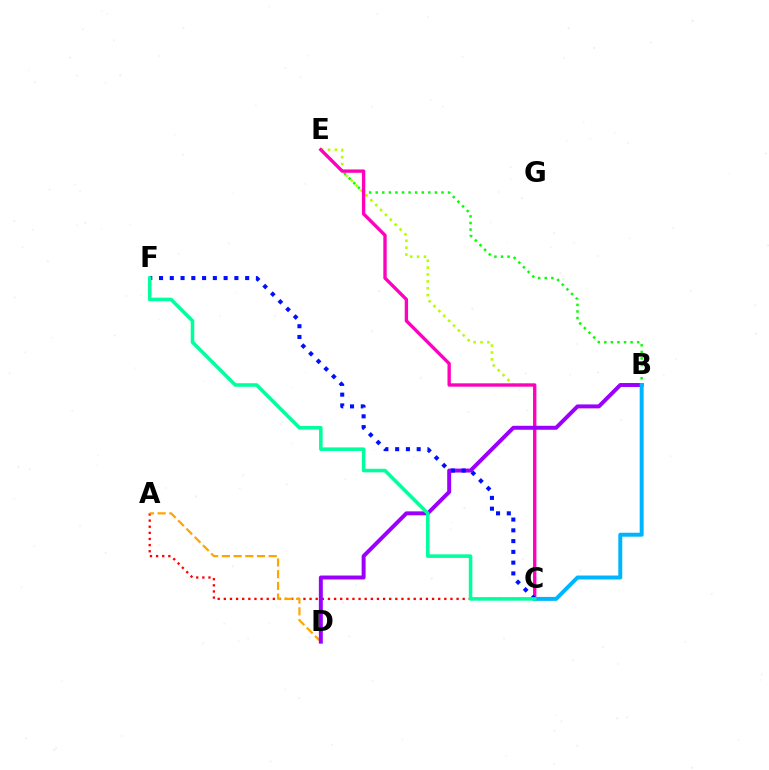{('C', 'E'): [{'color': '#b3ff00', 'line_style': 'dotted', 'thickness': 1.87}, {'color': '#ff00bd', 'line_style': 'solid', 'thickness': 2.41}], ('A', 'C'): [{'color': '#ff0000', 'line_style': 'dotted', 'thickness': 1.66}], ('A', 'D'): [{'color': '#ffa500', 'line_style': 'dashed', 'thickness': 1.59}], ('B', 'E'): [{'color': '#08ff00', 'line_style': 'dotted', 'thickness': 1.79}], ('B', 'D'): [{'color': '#9b00ff', 'line_style': 'solid', 'thickness': 2.85}], ('B', 'C'): [{'color': '#00b5ff', 'line_style': 'solid', 'thickness': 2.85}], ('C', 'F'): [{'color': '#0010ff', 'line_style': 'dotted', 'thickness': 2.93}, {'color': '#00ff9d', 'line_style': 'solid', 'thickness': 2.56}]}